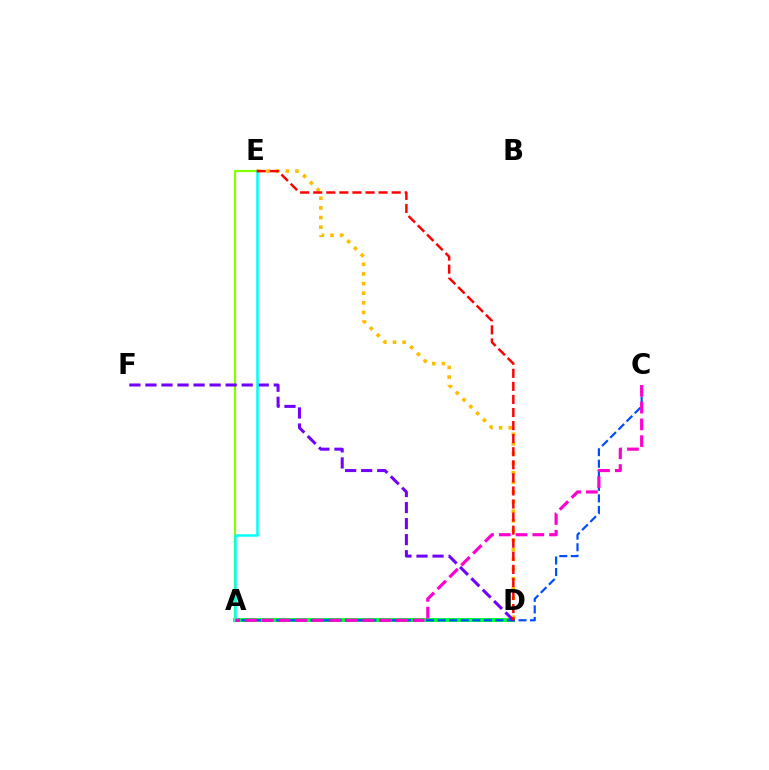{('A', 'D'): [{'color': '#00ff39', 'line_style': 'solid', 'thickness': 2.86}], ('A', 'E'): [{'color': '#84ff00', 'line_style': 'solid', 'thickness': 1.59}, {'color': '#00fff6', 'line_style': 'solid', 'thickness': 1.81}], ('D', 'E'): [{'color': '#ffbd00', 'line_style': 'dotted', 'thickness': 2.62}, {'color': '#ff0000', 'line_style': 'dashed', 'thickness': 1.78}], ('A', 'C'): [{'color': '#004bff', 'line_style': 'dashed', 'thickness': 1.57}, {'color': '#ff00cf', 'line_style': 'dashed', 'thickness': 2.28}], ('D', 'F'): [{'color': '#7200ff', 'line_style': 'dashed', 'thickness': 2.18}]}